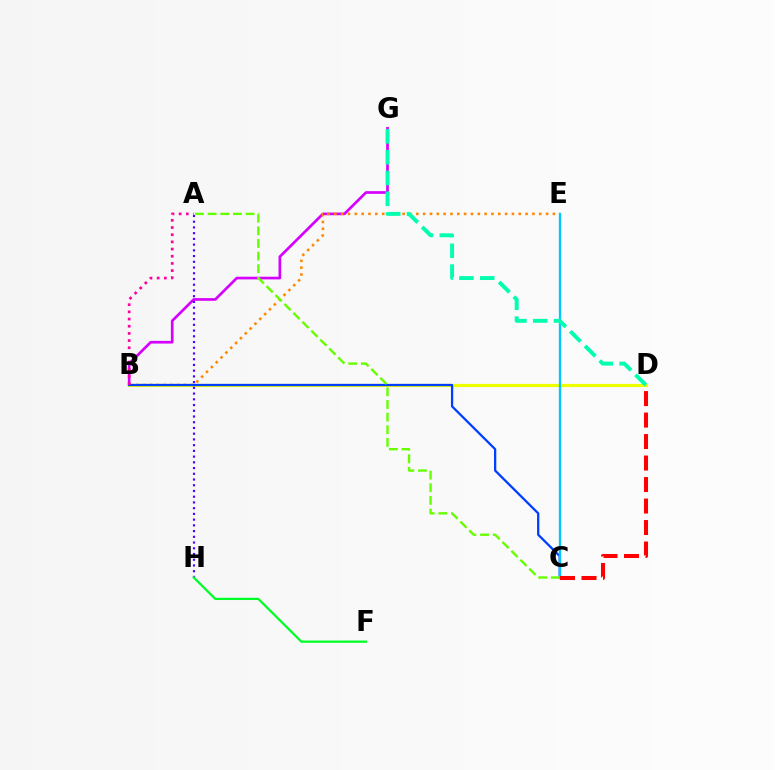{('B', 'G'): [{'color': '#d600ff', 'line_style': 'solid', 'thickness': 1.93}], ('B', 'E'): [{'color': '#ff8800', 'line_style': 'dotted', 'thickness': 1.86}], ('B', 'D'): [{'color': '#eeff00', 'line_style': 'solid', 'thickness': 2.29}], ('B', 'C'): [{'color': '#003fff', 'line_style': 'solid', 'thickness': 1.64}], ('A', 'H'): [{'color': '#4f00ff', 'line_style': 'dotted', 'thickness': 1.56}], ('A', 'B'): [{'color': '#ff00a0', 'line_style': 'dotted', 'thickness': 1.95}], ('C', 'E'): [{'color': '#00c7ff', 'line_style': 'solid', 'thickness': 1.67}], ('A', 'C'): [{'color': '#66ff00', 'line_style': 'dashed', 'thickness': 1.72}], ('C', 'D'): [{'color': '#ff0000', 'line_style': 'dashed', 'thickness': 2.92}], ('D', 'G'): [{'color': '#00ffaf', 'line_style': 'dashed', 'thickness': 2.83}], ('F', 'H'): [{'color': '#00ff27', 'line_style': 'solid', 'thickness': 1.62}]}